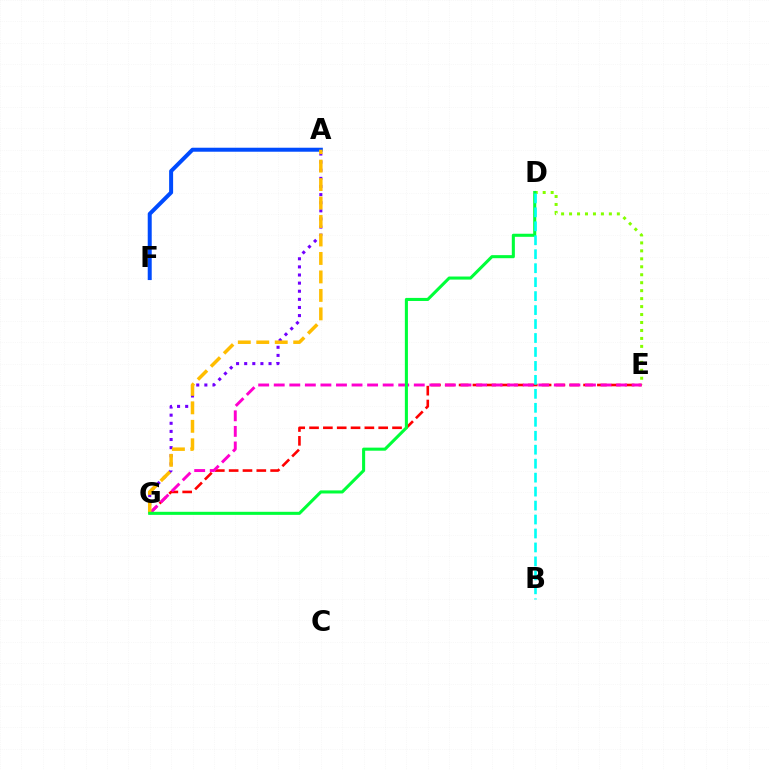{('D', 'E'): [{'color': '#84ff00', 'line_style': 'dotted', 'thickness': 2.16}], ('A', 'G'): [{'color': '#7200ff', 'line_style': 'dotted', 'thickness': 2.2}, {'color': '#ffbd00', 'line_style': 'dashed', 'thickness': 2.51}], ('A', 'F'): [{'color': '#004bff', 'line_style': 'solid', 'thickness': 2.88}], ('E', 'G'): [{'color': '#ff0000', 'line_style': 'dashed', 'thickness': 1.88}, {'color': '#ff00cf', 'line_style': 'dashed', 'thickness': 2.11}], ('D', 'G'): [{'color': '#00ff39', 'line_style': 'solid', 'thickness': 2.21}], ('B', 'D'): [{'color': '#00fff6', 'line_style': 'dashed', 'thickness': 1.9}]}